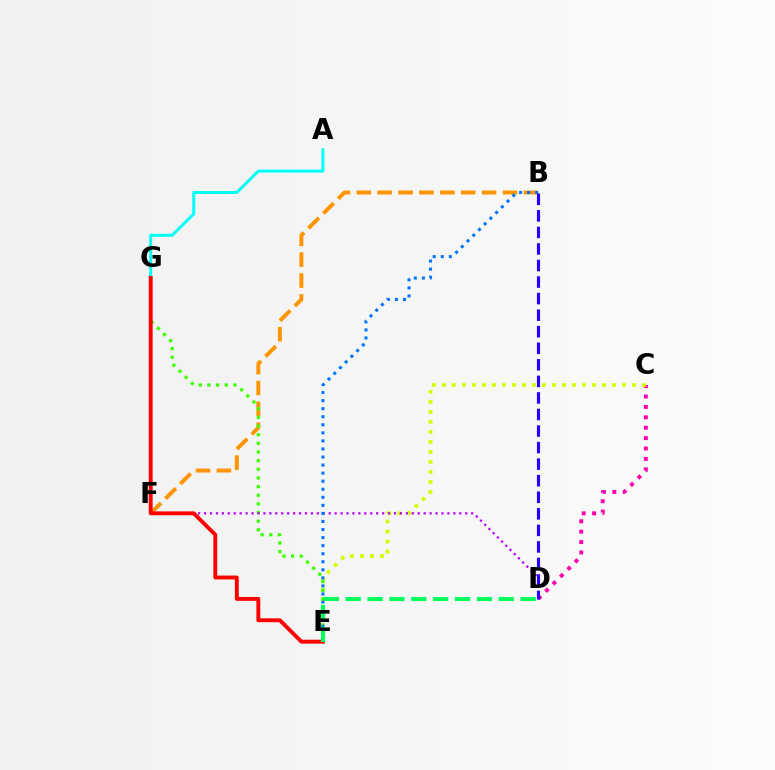{('C', 'D'): [{'color': '#ff00ac', 'line_style': 'dotted', 'thickness': 2.82}], ('B', 'F'): [{'color': '#ff9400', 'line_style': 'dashed', 'thickness': 2.84}], ('C', 'E'): [{'color': '#d1ff00', 'line_style': 'dotted', 'thickness': 2.72}], ('E', 'G'): [{'color': '#3dff00', 'line_style': 'dotted', 'thickness': 2.35}, {'color': '#ff0000', 'line_style': 'solid', 'thickness': 2.8}], ('D', 'F'): [{'color': '#b900ff', 'line_style': 'dotted', 'thickness': 1.61}], ('B', 'E'): [{'color': '#0074ff', 'line_style': 'dotted', 'thickness': 2.19}], ('A', 'G'): [{'color': '#00fff6', 'line_style': 'solid', 'thickness': 2.13}], ('B', 'D'): [{'color': '#2500ff', 'line_style': 'dashed', 'thickness': 2.25}], ('D', 'E'): [{'color': '#00ff5c', 'line_style': 'dashed', 'thickness': 2.97}]}